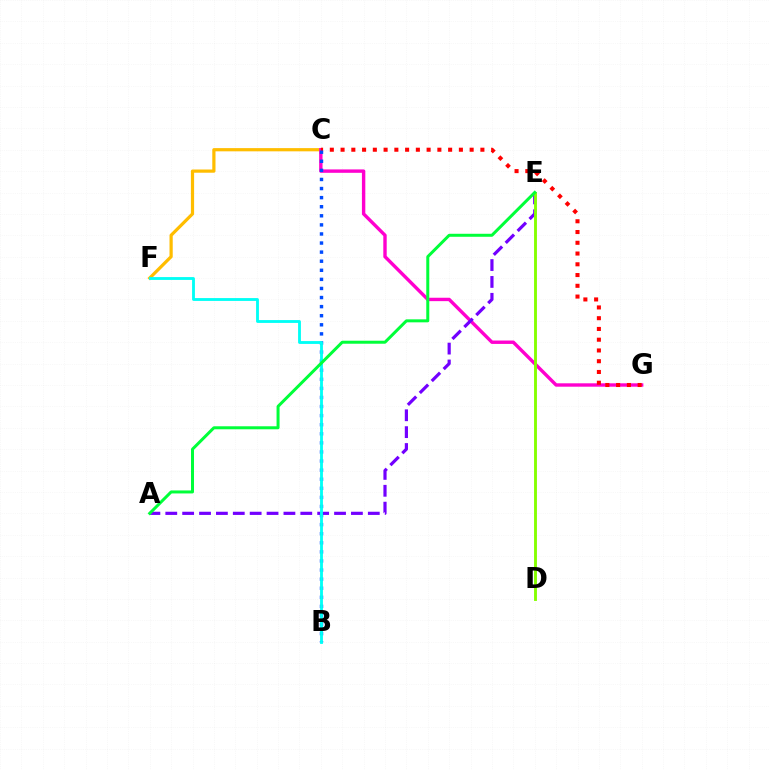{('C', 'F'): [{'color': '#ffbd00', 'line_style': 'solid', 'thickness': 2.31}], ('C', 'G'): [{'color': '#ff00cf', 'line_style': 'solid', 'thickness': 2.44}, {'color': '#ff0000', 'line_style': 'dotted', 'thickness': 2.92}], ('A', 'E'): [{'color': '#7200ff', 'line_style': 'dashed', 'thickness': 2.29}, {'color': '#00ff39', 'line_style': 'solid', 'thickness': 2.16}], ('B', 'C'): [{'color': '#004bff', 'line_style': 'dotted', 'thickness': 2.47}], ('D', 'E'): [{'color': '#84ff00', 'line_style': 'solid', 'thickness': 2.07}], ('B', 'F'): [{'color': '#00fff6', 'line_style': 'solid', 'thickness': 2.04}]}